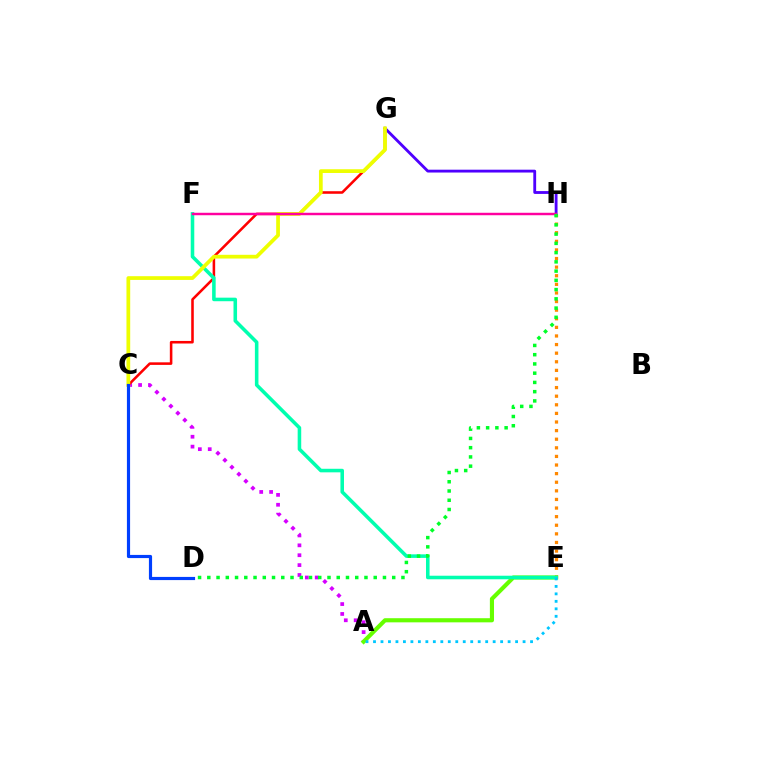{('A', 'C'): [{'color': '#d600ff', 'line_style': 'dotted', 'thickness': 2.69}], ('E', 'H'): [{'color': '#ff8800', 'line_style': 'dotted', 'thickness': 2.34}], ('A', 'E'): [{'color': '#66ff00', 'line_style': 'solid', 'thickness': 2.98}, {'color': '#00c7ff', 'line_style': 'dotted', 'thickness': 2.03}], ('C', 'G'): [{'color': '#ff0000', 'line_style': 'solid', 'thickness': 1.84}, {'color': '#eeff00', 'line_style': 'solid', 'thickness': 2.69}], ('G', 'H'): [{'color': '#4f00ff', 'line_style': 'solid', 'thickness': 2.04}], ('E', 'F'): [{'color': '#00ffaf', 'line_style': 'solid', 'thickness': 2.56}], ('F', 'H'): [{'color': '#ff00a0', 'line_style': 'solid', 'thickness': 1.77}], ('C', 'D'): [{'color': '#003fff', 'line_style': 'solid', 'thickness': 2.28}], ('D', 'H'): [{'color': '#00ff27', 'line_style': 'dotted', 'thickness': 2.51}]}